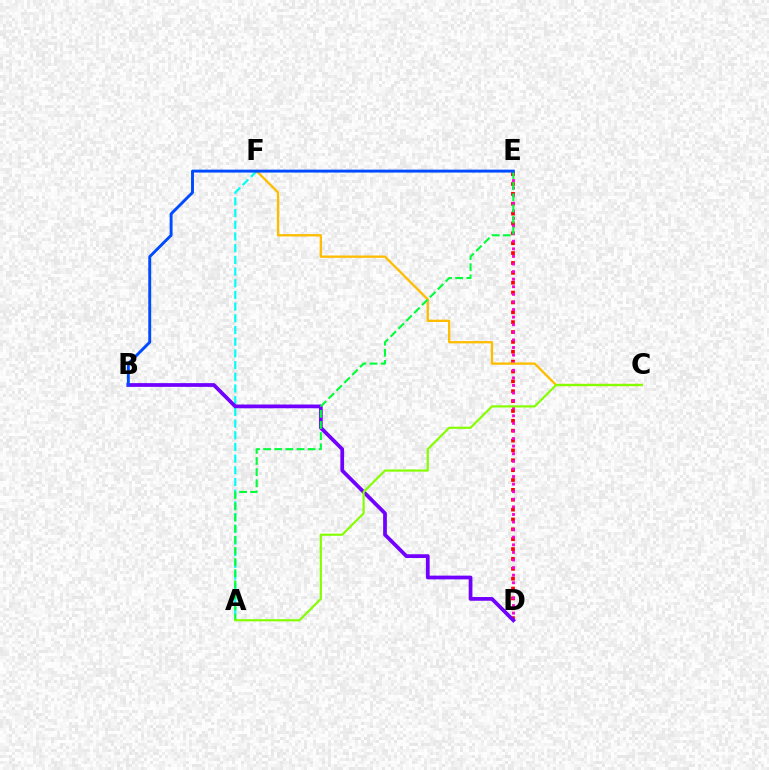{('D', 'E'): [{'color': '#ff0000', 'line_style': 'dotted', 'thickness': 2.68}, {'color': '#ff00cf', 'line_style': 'dotted', 'thickness': 2.06}], ('A', 'F'): [{'color': '#00fff6', 'line_style': 'dashed', 'thickness': 1.59}], ('C', 'F'): [{'color': '#ffbd00', 'line_style': 'solid', 'thickness': 1.67}], ('B', 'D'): [{'color': '#7200ff', 'line_style': 'solid', 'thickness': 2.69}], ('A', 'E'): [{'color': '#00ff39', 'line_style': 'dashed', 'thickness': 1.51}], ('B', 'E'): [{'color': '#004bff', 'line_style': 'solid', 'thickness': 2.1}], ('A', 'C'): [{'color': '#84ff00', 'line_style': 'solid', 'thickness': 1.56}]}